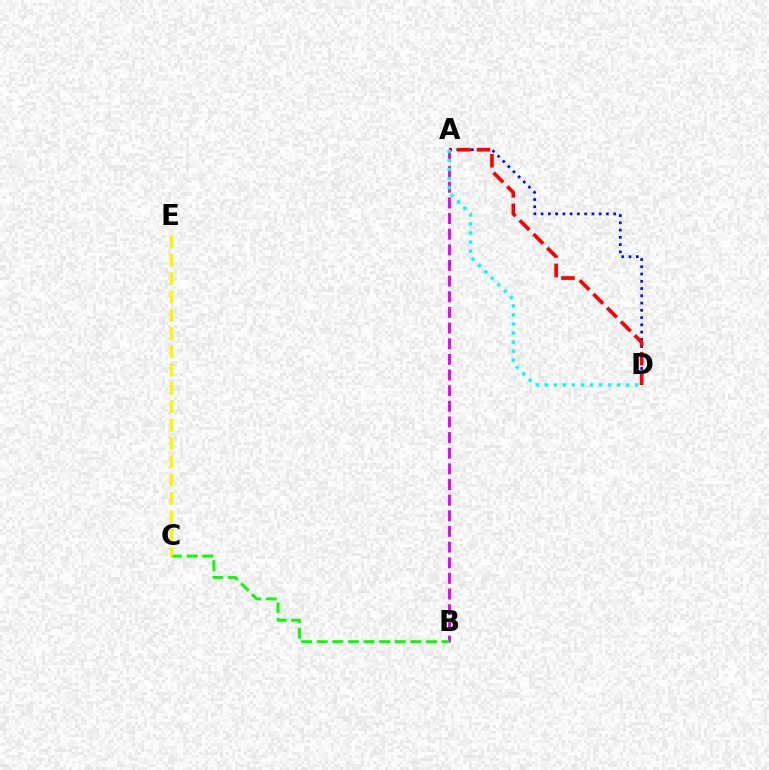{('A', 'B'): [{'color': '#ee00ff', 'line_style': 'dashed', 'thickness': 2.13}], ('A', 'D'): [{'color': '#0010ff', 'line_style': 'dotted', 'thickness': 1.97}, {'color': '#ff0000', 'line_style': 'dashed', 'thickness': 2.64}, {'color': '#00fff6', 'line_style': 'dotted', 'thickness': 2.46}], ('B', 'C'): [{'color': '#08ff00', 'line_style': 'dashed', 'thickness': 2.12}], ('C', 'E'): [{'color': '#fcf500', 'line_style': 'dashed', 'thickness': 2.49}]}